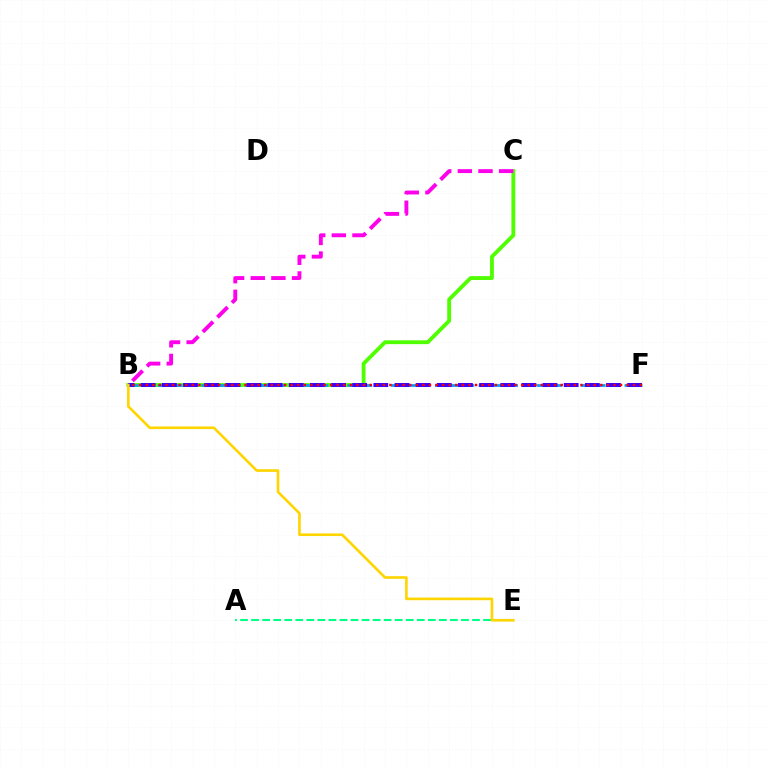{('B', 'C'): [{'color': '#4fff00', 'line_style': 'solid', 'thickness': 2.76}, {'color': '#ff00ed', 'line_style': 'dashed', 'thickness': 2.8}], ('B', 'F'): [{'color': '#009eff', 'line_style': 'dashed', 'thickness': 1.98}, {'color': '#3700ff', 'line_style': 'dashed', 'thickness': 2.87}, {'color': '#ff0000', 'line_style': 'dotted', 'thickness': 1.79}], ('A', 'E'): [{'color': '#00ff86', 'line_style': 'dashed', 'thickness': 1.5}], ('B', 'E'): [{'color': '#ffd500', 'line_style': 'solid', 'thickness': 1.9}]}